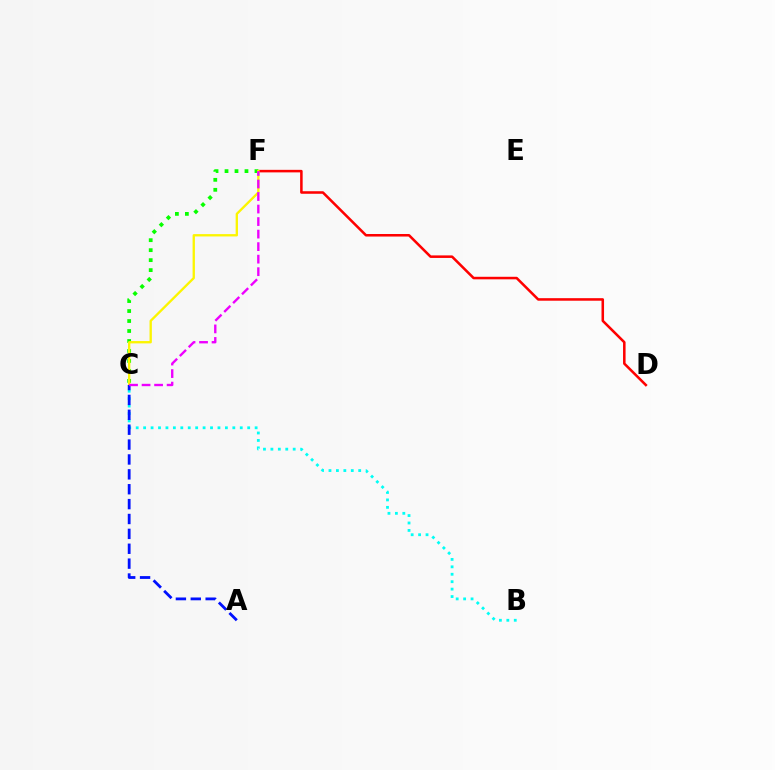{('D', 'F'): [{'color': '#ff0000', 'line_style': 'solid', 'thickness': 1.83}], ('C', 'F'): [{'color': '#08ff00', 'line_style': 'dotted', 'thickness': 2.71}, {'color': '#fcf500', 'line_style': 'solid', 'thickness': 1.68}, {'color': '#ee00ff', 'line_style': 'dashed', 'thickness': 1.7}], ('B', 'C'): [{'color': '#00fff6', 'line_style': 'dotted', 'thickness': 2.02}], ('A', 'C'): [{'color': '#0010ff', 'line_style': 'dashed', 'thickness': 2.02}]}